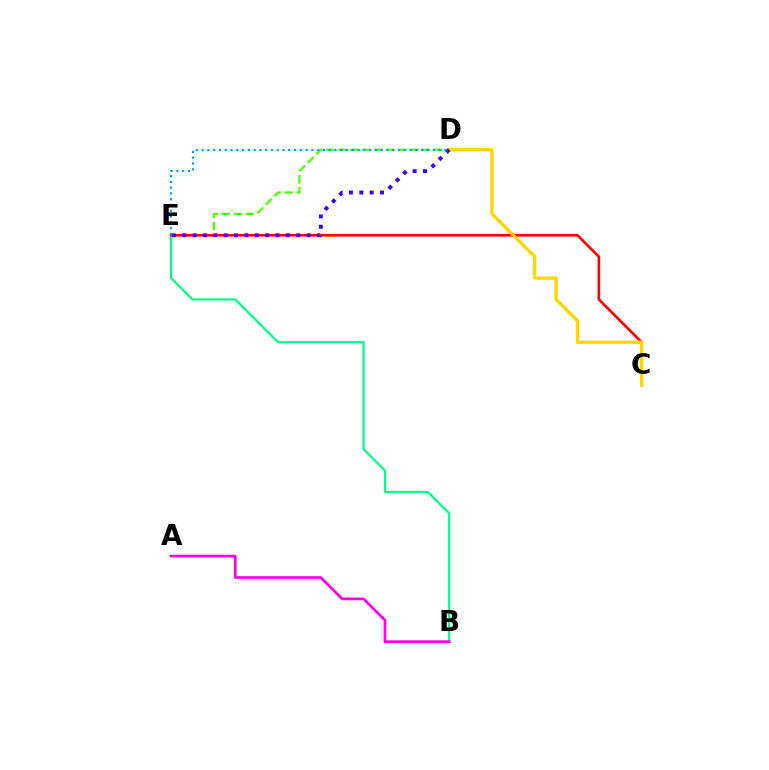{('D', 'E'): [{'color': '#4fff00', 'line_style': 'dashed', 'thickness': 1.63}, {'color': '#3700ff', 'line_style': 'dotted', 'thickness': 2.82}, {'color': '#009eff', 'line_style': 'dotted', 'thickness': 1.57}], ('B', 'E'): [{'color': '#00ff86', 'line_style': 'solid', 'thickness': 1.58}], ('C', 'E'): [{'color': '#ff0000', 'line_style': 'solid', 'thickness': 1.91}], ('C', 'D'): [{'color': '#ffd500', 'line_style': 'solid', 'thickness': 2.41}], ('A', 'B'): [{'color': '#ff00ed', 'line_style': 'solid', 'thickness': 1.94}]}